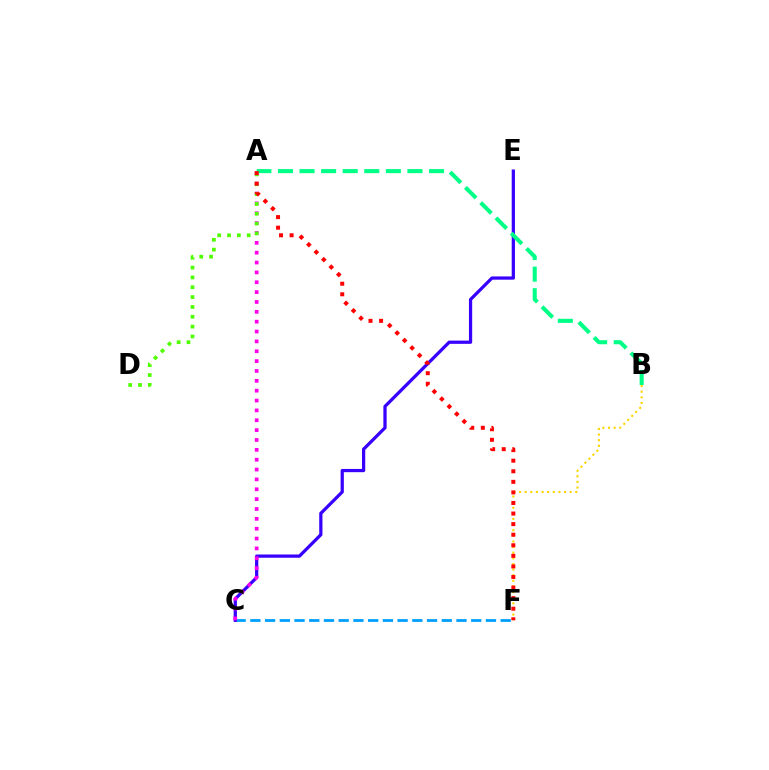{('C', 'F'): [{'color': '#009eff', 'line_style': 'dashed', 'thickness': 2.0}], ('C', 'E'): [{'color': '#3700ff', 'line_style': 'solid', 'thickness': 2.33}], ('A', 'C'): [{'color': '#ff00ed', 'line_style': 'dotted', 'thickness': 2.68}], ('B', 'F'): [{'color': '#ffd500', 'line_style': 'dotted', 'thickness': 1.53}], ('A', 'D'): [{'color': '#4fff00', 'line_style': 'dotted', 'thickness': 2.67}], ('A', 'B'): [{'color': '#00ff86', 'line_style': 'dashed', 'thickness': 2.93}], ('A', 'F'): [{'color': '#ff0000', 'line_style': 'dotted', 'thickness': 2.87}]}